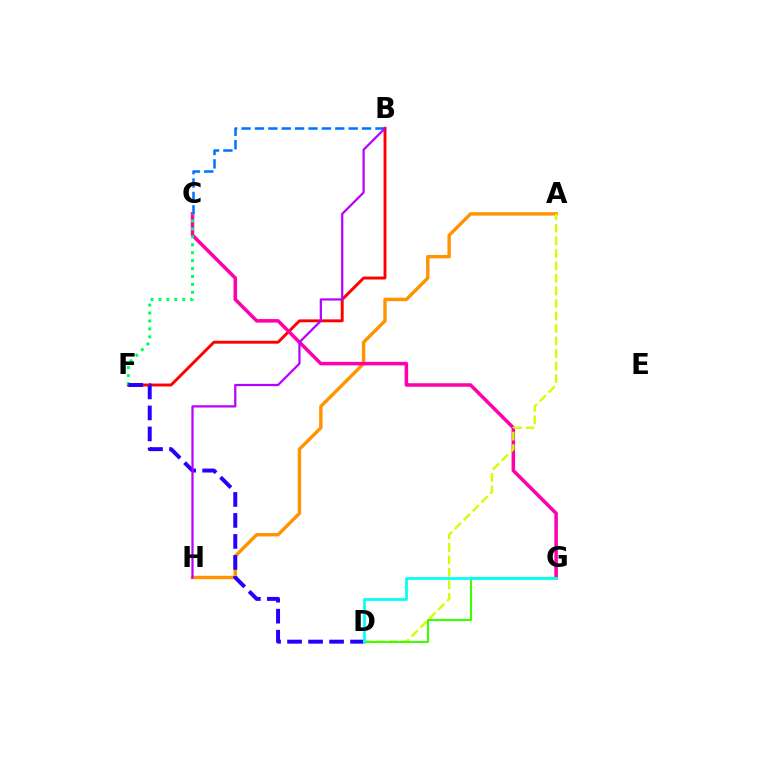{('A', 'H'): [{'color': '#ff9400', 'line_style': 'solid', 'thickness': 2.45}], ('B', 'F'): [{'color': '#ff0000', 'line_style': 'solid', 'thickness': 2.09}], ('C', 'G'): [{'color': '#ff00ac', 'line_style': 'solid', 'thickness': 2.53}], ('B', 'C'): [{'color': '#0074ff', 'line_style': 'dashed', 'thickness': 1.82}], ('C', 'F'): [{'color': '#00ff5c', 'line_style': 'dotted', 'thickness': 2.16}], ('D', 'F'): [{'color': '#2500ff', 'line_style': 'dashed', 'thickness': 2.85}], ('A', 'D'): [{'color': '#d1ff00', 'line_style': 'dashed', 'thickness': 1.7}], ('B', 'H'): [{'color': '#b900ff', 'line_style': 'solid', 'thickness': 1.61}], ('D', 'G'): [{'color': '#3dff00', 'line_style': 'solid', 'thickness': 1.5}, {'color': '#00fff6', 'line_style': 'solid', 'thickness': 1.96}]}